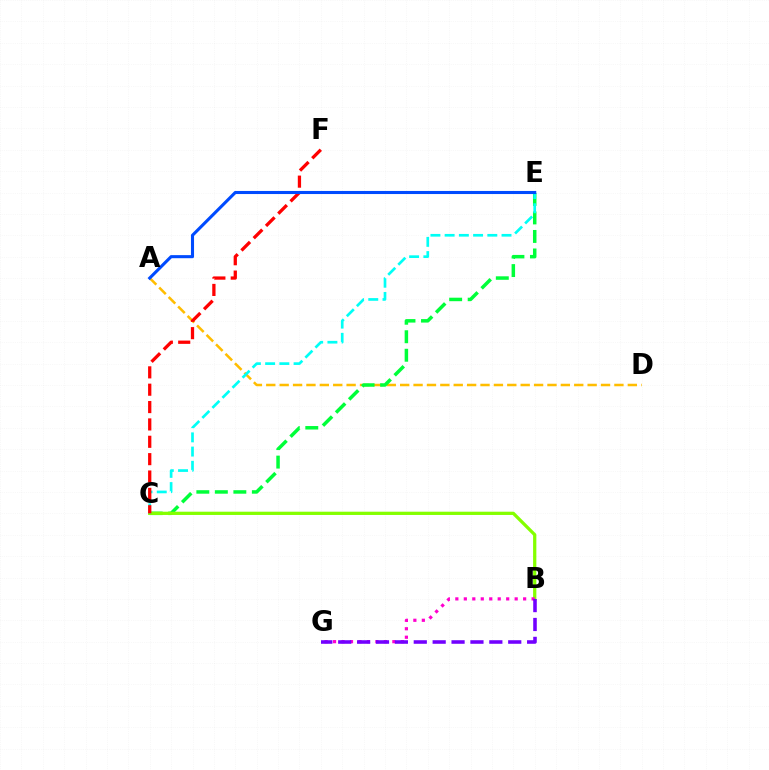{('A', 'D'): [{'color': '#ffbd00', 'line_style': 'dashed', 'thickness': 1.82}], ('C', 'E'): [{'color': '#00ff39', 'line_style': 'dashed', 'thickness': 2.51}, {'color': '#00fff6', 'line_style': 'dashed', 'thickness': 1.93}], ('B', 'C'): [{'color': '#84ff00', 'line_style': 'solid', 'thickness': 2.35}], ('B', 'G'): [{'color': '#ff00cf', 'line_style': 'dotted', 'thickness': 2.3}, {'color': '#7200ff', 'line_style': 'dashed', 'thickness': 2.57}], ('C', 'F'): [{'color': '#ff0000', 'line_style': 'dashed', 'thickness': 2.36}], ('A', 'E'): [{'color': '#004bff', 'line_style': 'solid', 'thickness': 2.22}]}